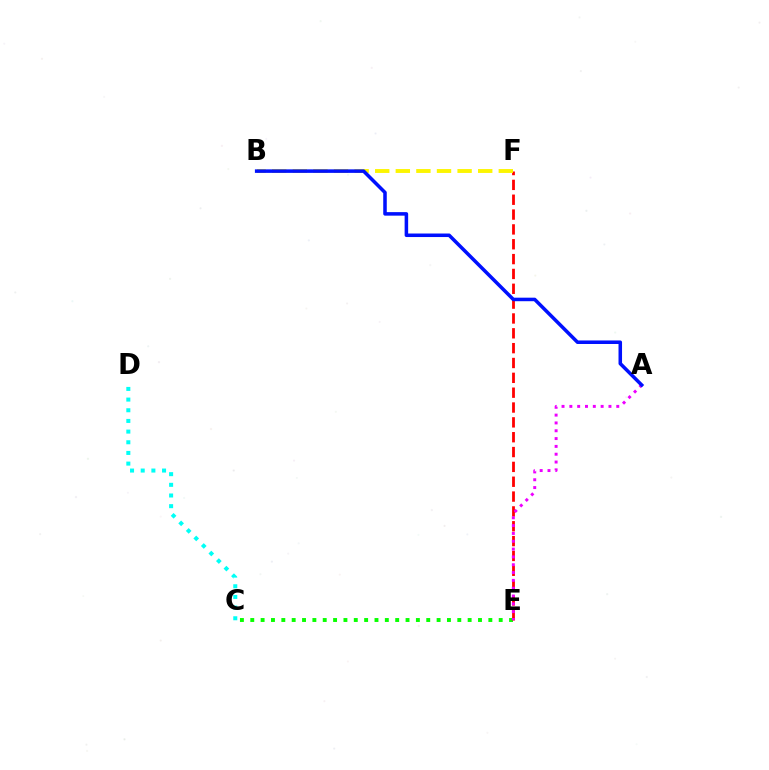{('C', 'E'): [{'color': '#08ff00', 'line_style': 'dotted', 'thickness': 2.81}], ('C', 'D'): [{'color': '#00fff6', 'line_style': 'dotted', 'thickness': 2.9}], ('E', 'F'): [{'color': '#ff0000', 'line_style': 'dashed', 'thickness': 2.02}], ('B', 'F'): [{'color': '#fcf500', 'line_style': 'dashed', 'thickness': 2.8}], ('A', 'E'): [{'color': '#ee00ff', 'line_style': 'dotted', 'thickness': 2.12}], ('A', 'B'): [{'color': '#0010ff', 'line_style': 'solid', 'thickness': 2.54}]}